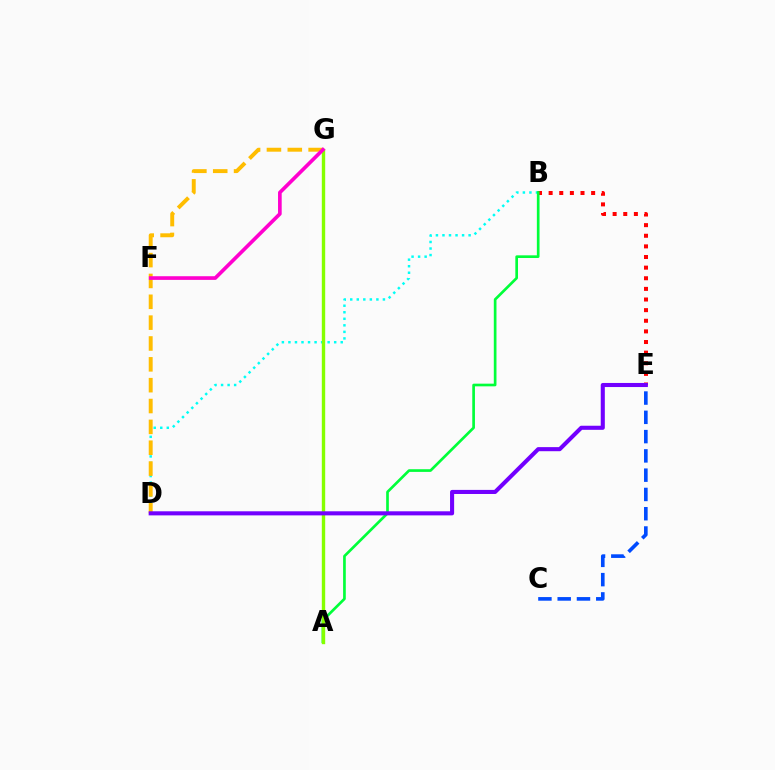{('B', 'D'): [{'color': '#00fff6', 'line_style': 'dotted', 'thickness': 1.78}], ('B', 'E'): [{'color': '#ff0000', 'line_style': 'dotted', 'thickness': 2.89}], ('D', 'G'): [{'color': '#ffbd00', 'line_style': 'dashed', 'thickness': 2.83}], ('A', 'B'): [{'color': '#00ff39', 'line_style': 'solid', 'thickness': 1.93}], ('C', 'E'): [{'color': '#004bff', 'line_style': 'dashed', 'thickness': 2.62}], ('A', 'G'): [{'color': '#84ff00', 'line_style': 'solid', 'thickness': 2.43}], ('F', 'G'): [{'color': '#ff00cf', 'line_style': 'solid', 'thickness': 2.64}], ('D', 'E'): [{'color': '#7200ff', 'line_style': 'solid', 'thickness': 2.94}]}